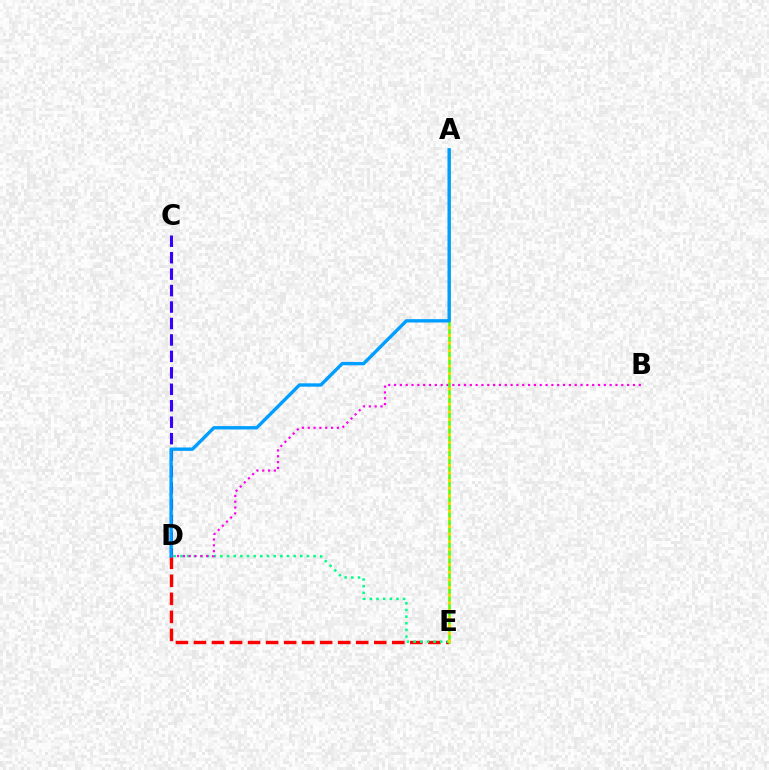{('C', 'D'): [{'color': '#3700ff', 'line_style': 'dashed', 'thickness': 2.23}], ('D', 'E'): [{'color': '#ff0000', 'line_style': 'dashed', 'thickness': 2.45}, {'color': '#00ff86', 'line_style': 'dotted', 'thickness': 1.81}], ('B', 'D'): [{'color': '#ff00ed', 'line_style': 'dotted', 'thickness': 1.58}], ('A', 'E'): [{'color': '#4fff00', 'line_style': 'solid', 'thickness': 1.8}, {'color': '#ffd500', 'line_style': 'dotted', 'thickness': 2.08}], ('A', 'D'): [{'color': '#009eff', 'line_style': 'solid', 'thickness': 2.42}]}